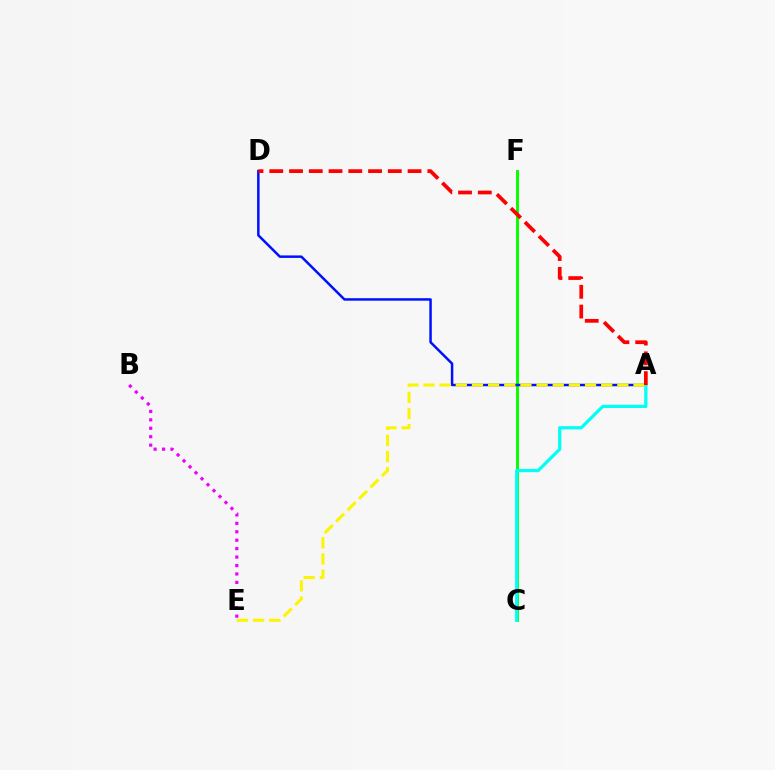{('C', 'F'): [{'color': '#08ff00', 'line_style': 'solid', 'thickness': 2.12}], ('A', 'D'): [{'color': '#0010ff', 'line_style': 'solid', 'thickness': 1.79}, {'color': '#ff0000', 'line_style': 'dashed', 'thickness': 2.68}], ('A', 'C'): [{'color': '#00fff6', 'line_style': 'solid', 'thickness': 2.32}], ('B', 'E'): [{'color': '#ee00ff', 'line_style': 'dotted', 'thickness': 2.29}], ('A', 'E'): [{'color': '#fcf500', 'line_style': 'dashed', 'thickness': 2.19}]}